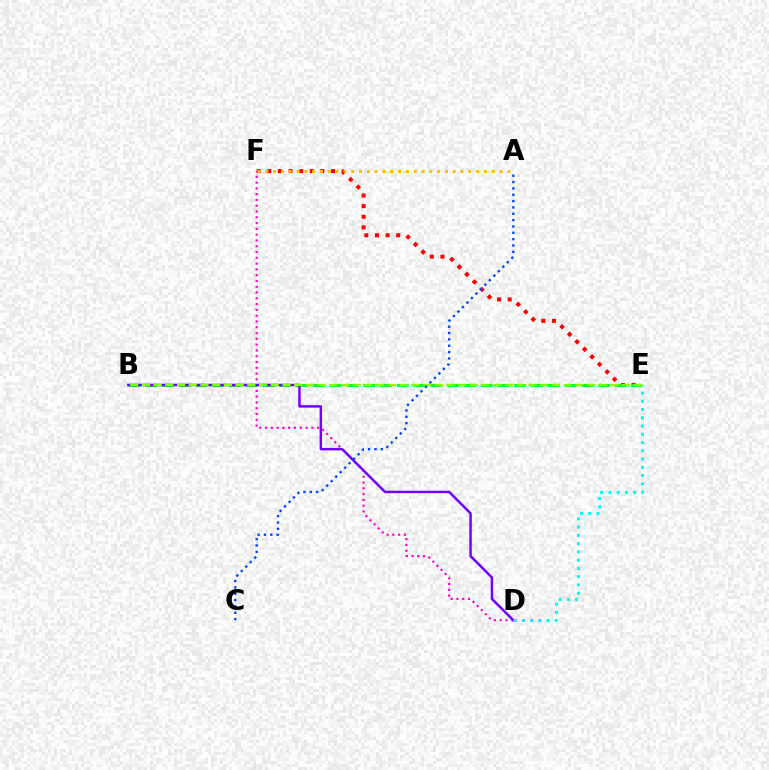{('E', 'F'): [{'color': '#ff0000', 'line_style': 'dotted', 'thickness': 2.89}], ('D', 'F'): [{'color': '#ff00cf', 'line_style': 'dotted', 'thickness': 1.57}], ('B', 'E'): [{'color': '#00ff39', 'line_style': 'dashed', 'thickness': 2.28}, {'color': '#84ff00', 'line_style': 'dashed', 'thickness': 1.59}], ('B', 'D'): [{'color': '#7200ff', 'line_style': 'solid', 'thickness': 1.77}], ('D', 'E'): [{'color': '#00fff6', 'line_style': 'dotted', 'thickness': 2.24}], ('A', 'F'): [{'color': '#ffbd00', 'line_style': 'dotted', 'thickness': 2.12}], ('A', 'C'): [{'color': '#004bff', 'line_style': 'dotted', 'thickness': 1.72}]}